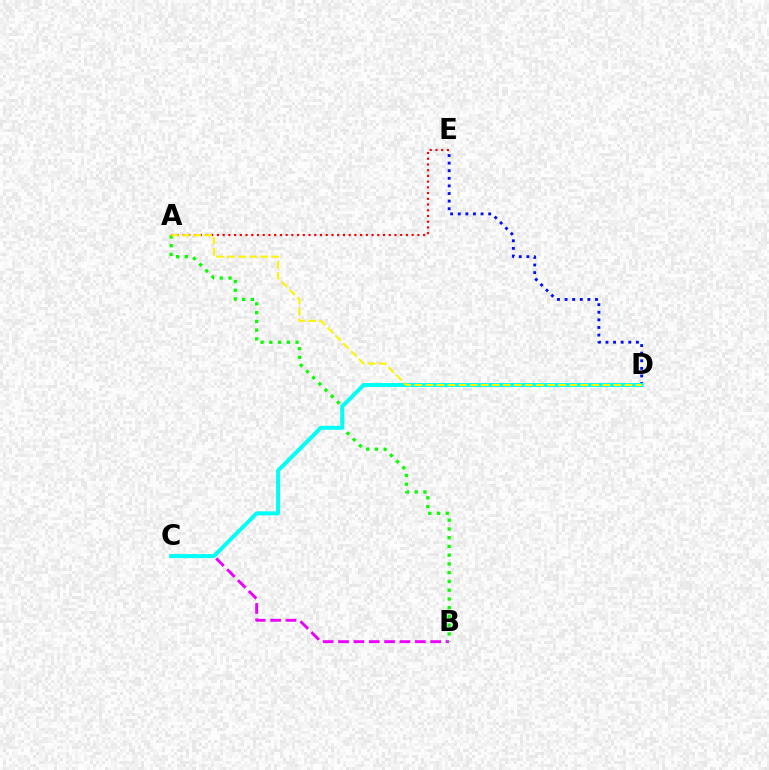{('B', 'C'): [{'color': '#ee00ff', 'line_style': 'dashed', 'thickness': 2.09}], ('D', 'E'): [{'color': '#0010ff', 'line_style': 'dotted', 'thickness': 2.07}], ('A', 'B'): [{'color': '#08ff00', 'line_style': 'dotted', 'thickness': 2.38}], ('A', 'E'): [{'color': '#ff0000', 'line_style': 'dotted', 'thickness': 1.56}], ('C', 'D'): [{'color': '#00fff6', 'line_style': 'solid', 'thickness': 2.85}], ('A', 'D'): [{'color': '#fcf500', 'line_style': 'dashed', 'thickness': 1.5}]}